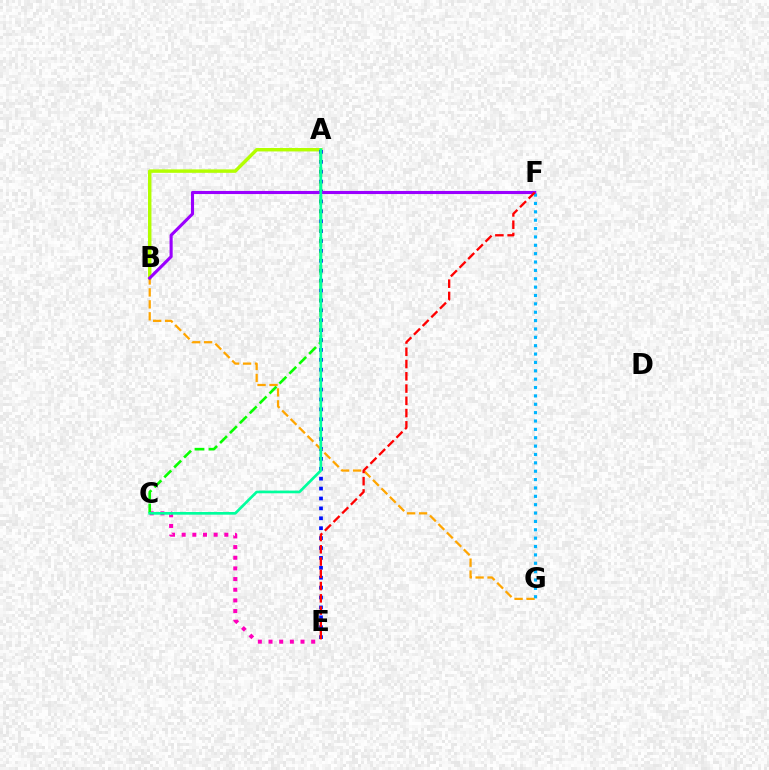{('A', 'B'): [{'color': '#b3ff00', 'line_style': 'solid', 'thickness': 2.48}], ('A', 'E'): [{'color': '#0010ff', 'line_style': 'dotted', 'thickness': 2.69}], ('B', 'G'): [{'color': '#ffa500', 'line_style': 'dashed', 'thickness': 1.62}], ('C', 'E'): [{'color': '#ff00bd', 'line_style': 'dotted', 'thickness': 2.9}], ('A', 'C'): [{'color': '#08ff00', 'line_style': 'dashed', 'thickness': 1.9}, {'color': '#00ff9d', 'line_style': 'solid', 'thickness': 1.93}], ('B', 'F'): [{'color': '#9b00ff', 'line_style': 'solid', 'thickness': 2.23}], ('F', 'G'): [{'color': '#00b5ff', 'line_style': 'dotted', 'thickness': 2.27}], ('E', 'F'): [{'color': '#ff0000', 'line_style': 'dashed', 'thickness': 1.67}]}